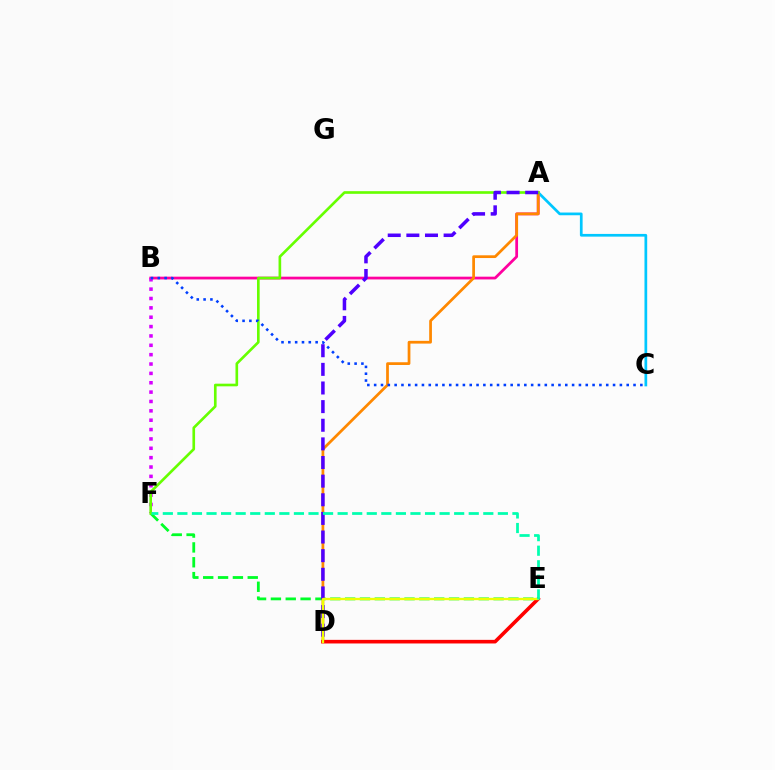{('E', 'F'): [{'color': '#00ff27', 'line_style': 'dashed', 'thickness': 2.02}, {'color': '#00ffaf', 'line_style': 'dashed', 'thickness': 1.98}], ('A', 'B'): [{'color': '#ff00a0', 'line_style': 'solid', 'thickness': 1.99}], ('B', 'F'): [{'color': '#d600ff', 'line_style': 'dotted', 'thickness': 2.54}], ('A', 'C'): [{'color': '#00c7ff', 'line_style': 'solid', 'thickness': 1.95}], ('A', 'D'): [{'color': '#ff8800', 'line_style': 'solid', 'thickness': 1.97}, {'color': '#4f00ff', 'line_style': 'dashed', 'thickness': 2.53}], ('A', 'F'): [{'color': '#66ff00', 'line_style': 'solid', 'thickness': 1.91}], ('D', 'E'): [{'color': '#ff0000', 'line_style': 'solid', 'thickness': 2.6}, {'color': '#eeff00', 'line_style': 'solid', 'thickness': 1.68}], ('B', 'C'): [{'color': '#003fff', 'line_style': 'dotted', 'thickness': 1.85}]}